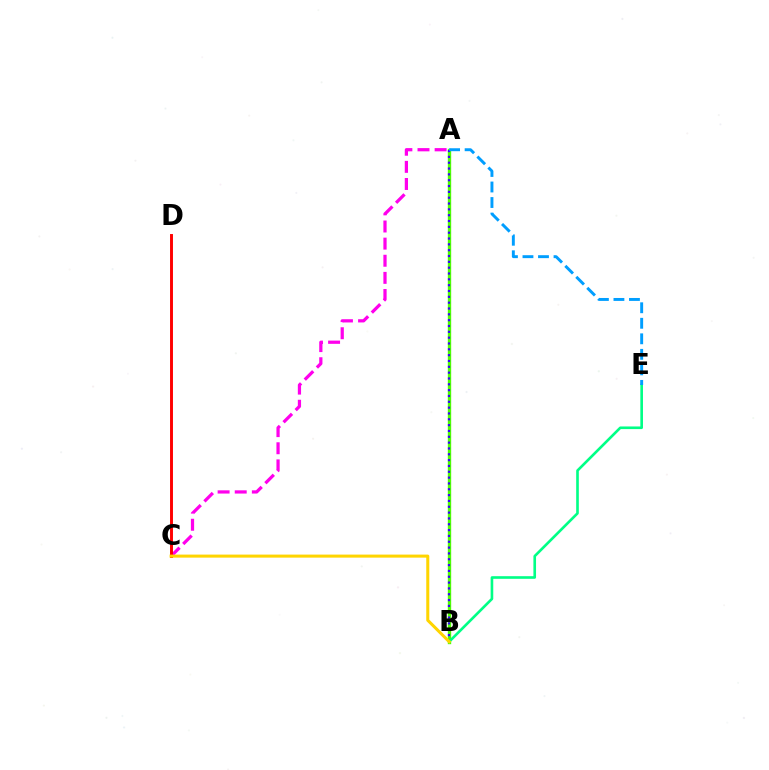{('A', 'B'): [{'color': '#4fff00', 'line_style': 'solid', 'thickness': 2.42}, {'color': '#3700ff', 'line_style': 'dotted', 'thickness': 1.58}], ('A', 'C'): [{'color': '#ff00ed', 'line_style': 'dashed', 'thickness': 2.33}], ('B', 'E'): [{'color': '#00ff86', 'line_style': 'solid', 'thickness': 1.9}], ('C', 'D'): [{'color': '#ff0000', 'line_style': 'solid', 'thickness': 2.11}], ('B', 'C'): [{'color': '#ffd500', 'line_style': 'solid', 'thickness': 2.19}], ('A', 'E'): [{'color': '#009eff', 'line_style': 'dashed', 'thickness': 2.11}]}